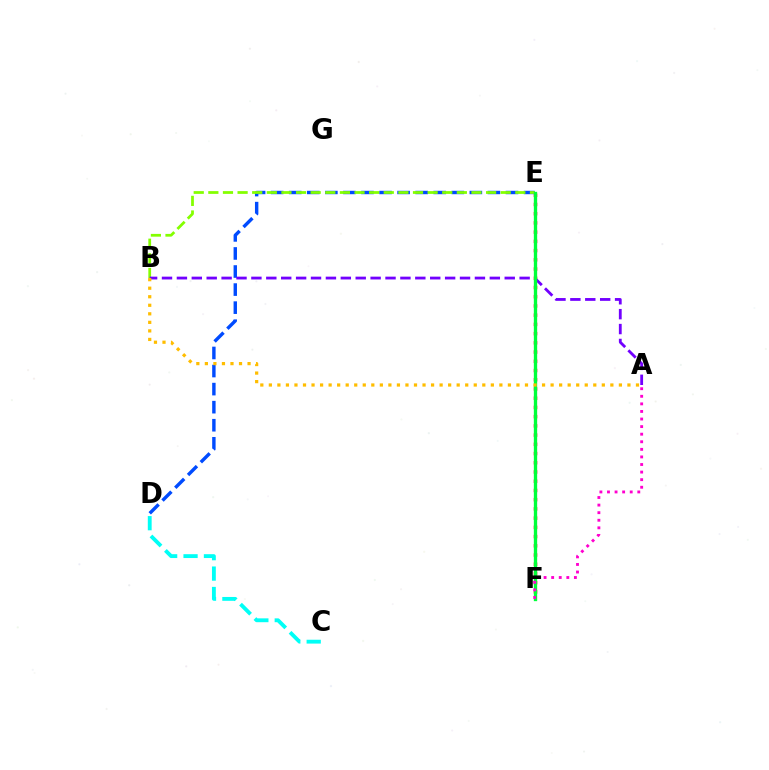{('D', 'E'): [{'color': '#004bff', 'line_style': 'dashed', 'thickness': 2.45}], ('E', 'F'): [{'color': '#ff0000', 'line_style': 'dotted', 'thickness': 2.51}, {'color': '#00ff39', 'line_style': 'solid', 'thickness': 2.4}], ('B', 'E'): [{'color': '#84ff00', 'line_style': 'dashed', 'thickness': 1.99}], ('A', 'B'): [{'color': '#7200ff', 'line_style': 'dashed', 'thickness': 2.02}, {'color': '#ffbd00', 'line_style': 'dotted', 'thickness': 2.32}], ('C', 'D'): [{'color': '#00fff6', 'line_style': 'dashed', 'thickness': 2.77}], ('A', 'F'): [{'color': '#ff00cf', 'line_style': 'dotted', 'thickness': 2.06}]}